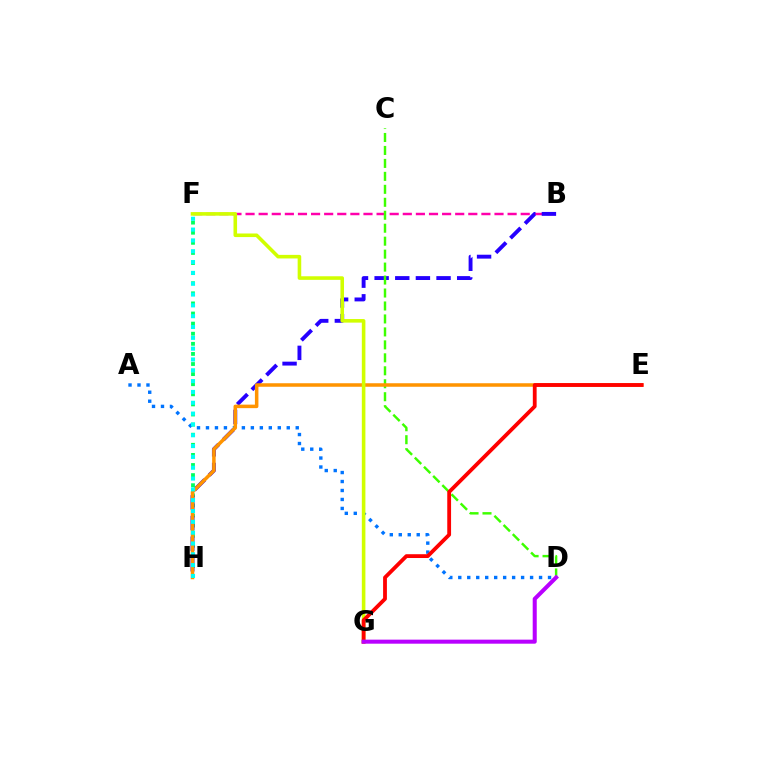{('B', 'F'): [{'color': '#ff00ac', 'line_style': 'dashed', 'thickness': 1.78}], ('F', 'H'): [{'color': '#00ff5c', 'line_style': 'dotted', 'thickness': 2.74}, {'color': '#00fff6', 'line_style': 'dotted', 'thickness': 2.94}], ('B', 'H'): [{'color': '#2500ff', 'line_style': 'dashed', 'thickness': 2.8}], ('C', 'D'): [{'color': '#3dff00', 'line_style': 'dashed', 'thickness': 1.76}], ('A', 'D'): [{'color': '#0074ff', 'line_style': 'dotted', 'thickness': 2.44}], ('E', 'H'): [{'color': '#ff9400', 'line_style': 'solid', 'thickness': 2.53}], ('F', 'G'): [{'color': '#d1ff00', 'line_style': 'solid', 'thickness': 2.58}], ('E', 'G'): [{'color': '#ff0000', 'line_style': 'solid', 'thickness': 2.74}], ('D', 'G'): [{'color': '#b900ff', 'line_style': 'solid', 'thickness': 2.91}]}